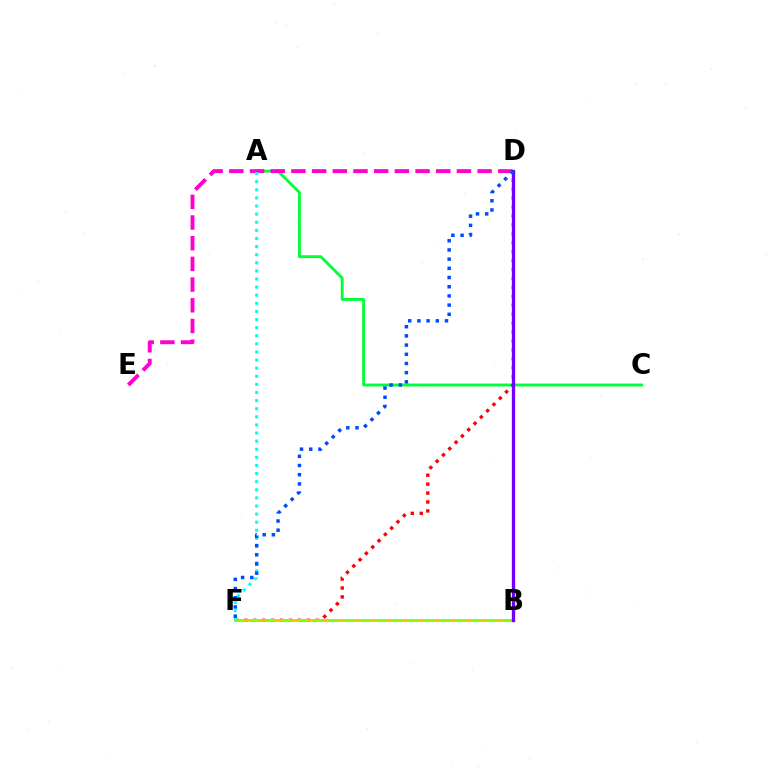{('A', 'C'): [{'color': '#00ff39', 'line_style': 'solid', 'thickness': 2.06}], ('D', 'E'): [{'color': '#ff00cf', 'line_style': 'dashed', 'thickness': 2.81}], ('D', 'F'): [{'color': '#ff0000', 'line_style': 'dotted', 'thickness': 2.43}, {'color': '#004bff', 'line_style': 'dotted', 'thickness': 2.5}], ('B', 'F'): [{'color': '#ffbd00', 'line_style': 'solid', 'thickness': 2.0}, {'color': '#84ff00', 'line_style': 'dashed', 'thickness': 2.15}], ('B', 'D'): [{'color': '#7200ff', 'line_style': 'solid', 'thickness': 2.38}], ('A', 'F'): [{'color': '#00fff6', 'line_style': 'dotted', 'thickness': 2.2}]}